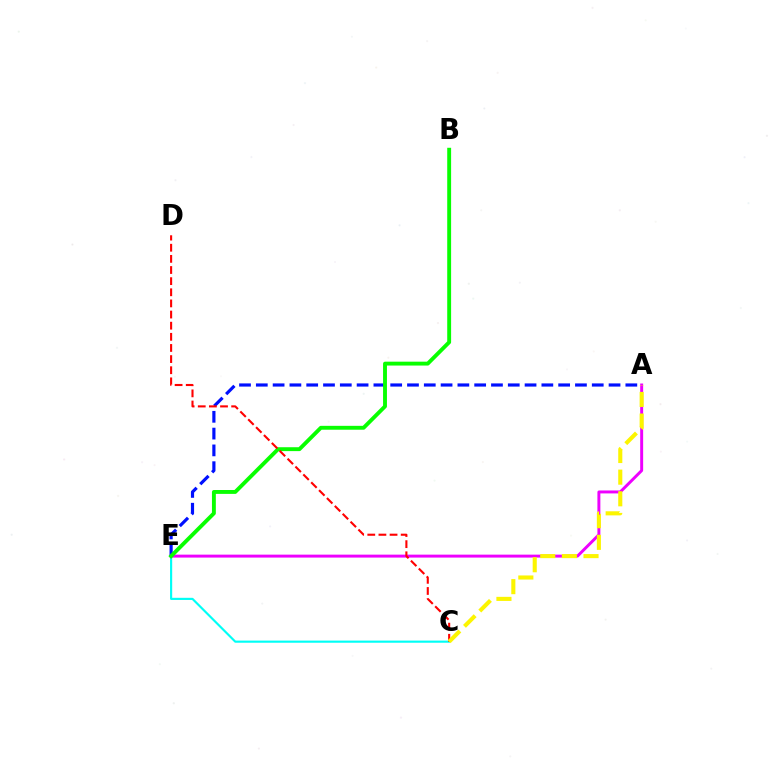{('A', 'E'): [{'color': '#ee00ff', 'line_style': 'solid', 'thickness': 2.12}, {'color': '#0010ff', 'line_style': 'dashed', 'thickness': 2.28}], ('C', 'E'): [{'color': '#00fff6', 'line_style': 'solid', 'thickness': 1.55}], ('B', 'E'): [{'color': '#08ff00', 'line_style': 'solid', 'thickness': 2.79}], ('C', 'D'): [{'color': '#ff0000', 'line_style': 'dashed', 'thickness': 1.51}], ('A', 'C'): [{'color': '#fcf500', 'line_style': 'dashed', 'thickness': 2.94}]}